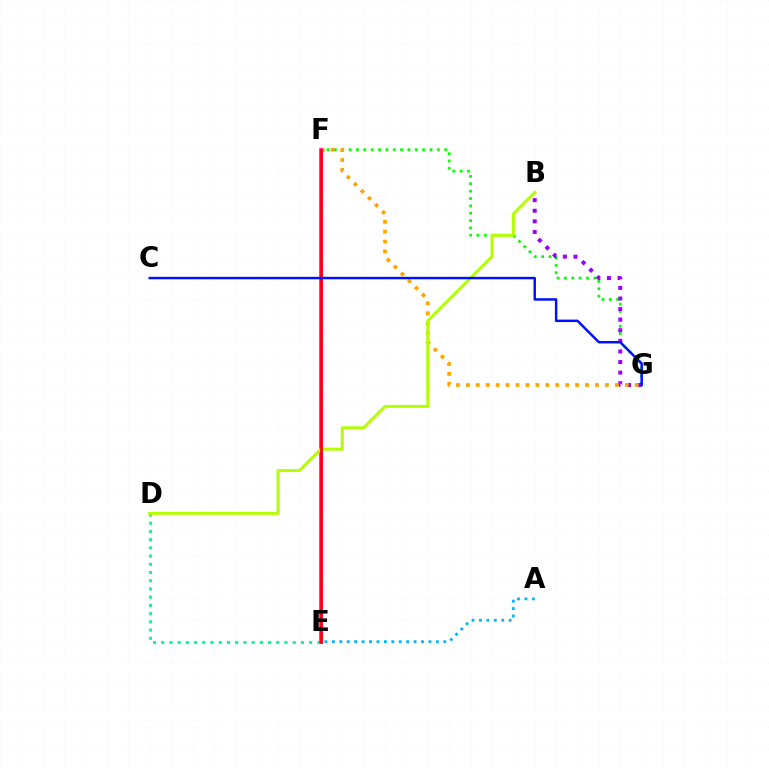{('F', 'G'): [{'color': '#08ff00', 'line_style': 'dotted', 'thickness': 2.0}, {'color': '#ffa500', 'line_style': 'dotted', 'thickness': 2.7}], ('B', 'G'): [{'color': '#9b00ff', 'line_style': 'dotted', 'thickness': 2.88}], ('D', 'E'): [{'color': '#00ff9d', 'line_style': 'dotted', 'thickness': 2.23}], ('E', 'F'): [{'color': '#ff00bd', 'line_style': 'solid', 'thickness': 2.56}, {'color': '#ff0000', 'line_style': 'solid', 'thickness': 1.93}], ('A', 'E'): [{'color': '#00b5ff', 'line_style': 'dotted', 'thickness': 2.02}], ('B', 'D'): [{'color': '#b3ff00', 'line_style': 'solid', 'thickness': 2.13}], ('C', 'G'): [{'color': '#0010ff', 'line_style': 'solid', 'thickness': 1.78}]}